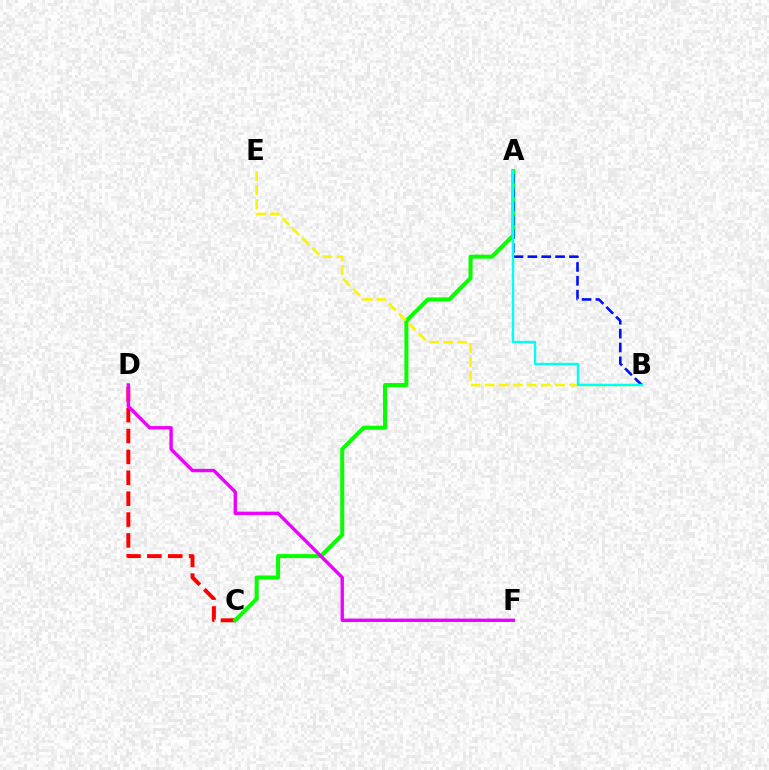{('C', 'D'): [{'color': '#ff0000', 'line_style': 'dashed', 'thickness': 2.84}], ('A', 'C'): [{'color': '#08ff00', 'line_style': 'solid', 'thickness': 2.89}], ('B', 'E'): [{'color': '#fcf500', 'line_style': 'dashed', 'thickness': 1.91}], ('A', 'B'): [{'color': '#0010ff', 'line_style': 'dashed', 'thickness': 1.88}, {'color': '#00fff6', 'line_style': 'solid', 'thickness': 1.74}], ('D', 'F'): [{'color': '#ee00ff', 'line_style': 'solid', 'thickness': 2.43}]}